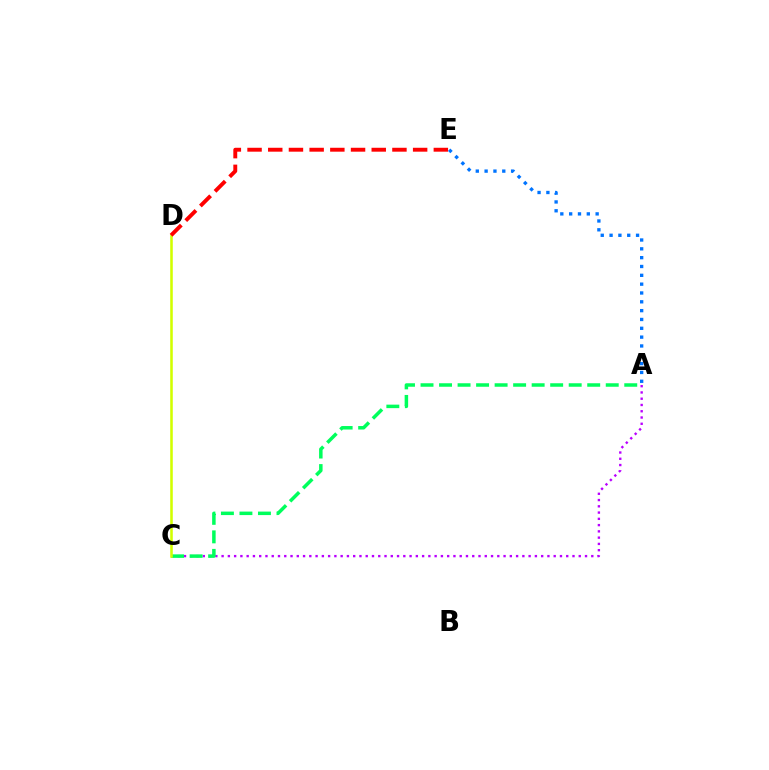{('A', 'C'): [{'color': '#b900ff', 'line_style': 'dotted', 'thickness': 1.7}, {'color': '#00ff5c', 'line_style': 'dashed', 'thickness': 2.52}], ('C', 'D'): [{'color': '#d1ff00', 'line_style': 'solid', 'thickness': 1.85}], ('D', 'E'): [{'color': '#ff0000', 'line_style': 'dashed', 'thickness': 2.81}], ('A', 'E'): [{'color': '#0074ff', 'line_style': 'dotted', 'thickness': 2.4}]}